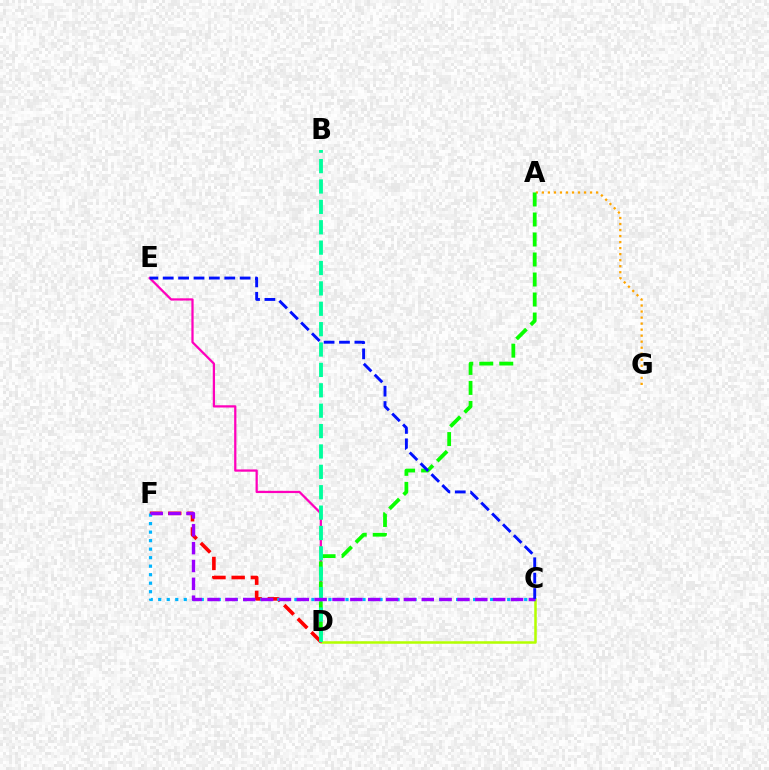{('C', 'D'): [{'color': '#b3ff00', 'line_style': 'solid', 'thickness': 1.81}], ('A', 'G'): [{'color': '#ffa500', 'line_style': 'dotted', 'thickness': 1.64}], ('D', 'E'): [{'color': '#ff00bd', 'line_style': 'solid', 'thickness': 1.62}], ('D', 'F'): [{'color': '#ff0000', 'line_style': 'dashed', 'thickness': 2.61}], ('A', 'D'): [{'color': '#08ff00', 'line_style': 'dashed', 'thickness': 2.72}], ('C', 'F'): [{'color': '#00b5ff', 'line_style': 'dotted', 'thickness': 2.31}, {'color': '#9b00ff', 'line_style': 'dashed', 'thickness': 2.43}], ('B', 'D'): [{'color': '#00ff9d', 'line_style': 'dashed', 'thickness': 2.77}], ('C', 'E'): [{'color': '#0010ff', 'line_style': 'dashed', 'thickness': 2.09}]}